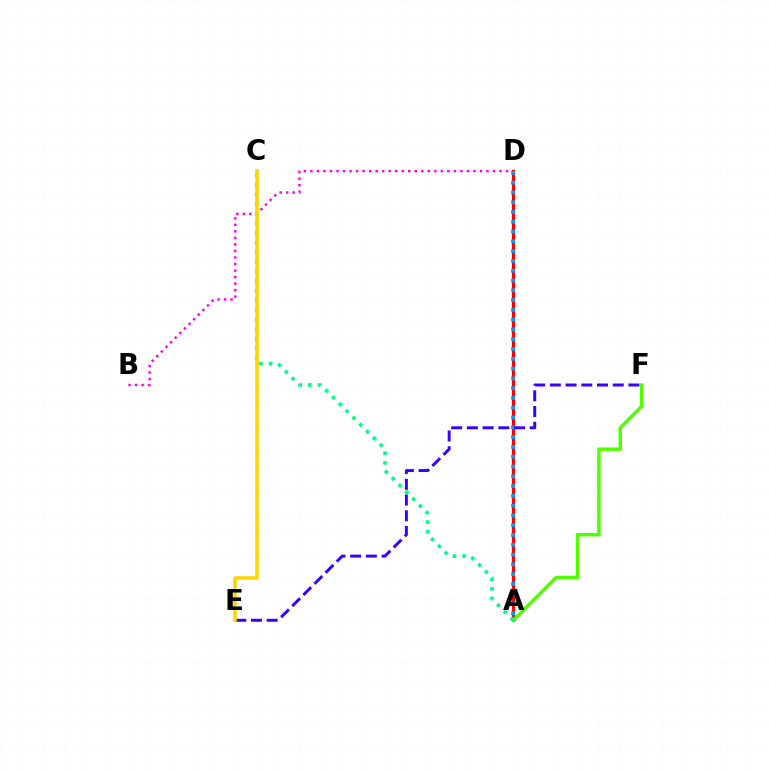{('B', 'D'): [{'color': '#ff00ed', 'line_style': 'dotted', 'thickness': 1.77}], ('A', 'D'): [{'color': '#ff0000', 'line_style': 'solid', 'thickness': 2.32}, {'color': '#009eff', 'line_style': 'dotted', 'thickness': 2.66}], ('A', 'F'): [{'color': '#4fff00', 'line_style': 'solid', 'thickness': 2.49}], ('A', 'C'): [{'color': '#00ff86', 'line_style': 'dotted', 'thickness': 2.61}], ('E', 'F'): [{'color': '#3700ff', 'line_style': 'dashed', 'thickness': 2.14}], ('C', 'E'): [{'color': '#ffd500', 'line_style': 'solid', 'thickness': 2.55}]}